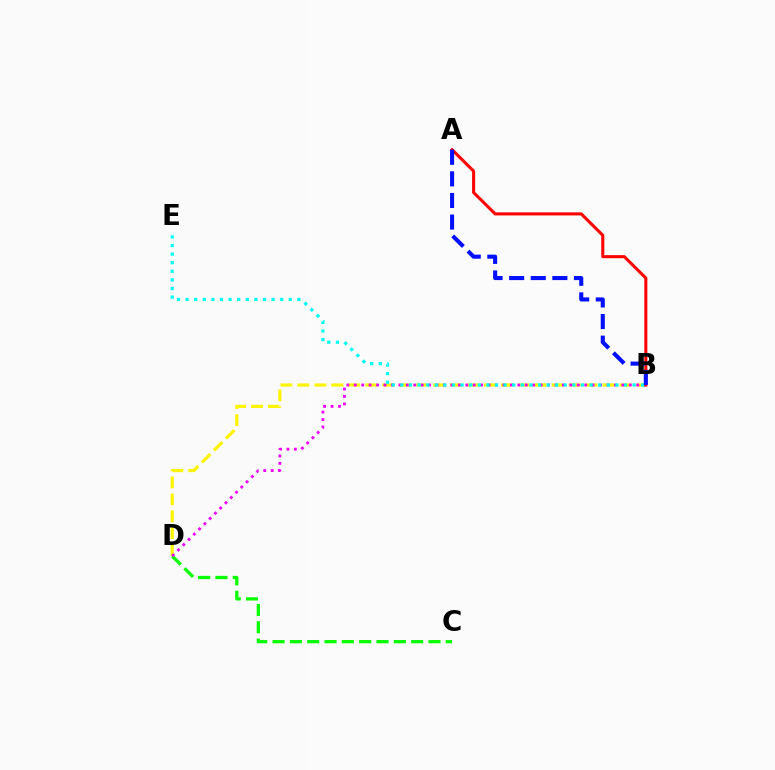{('C', 'D'): [{'color': '#08ff00', 'line_style': 'dashed', 'thickness': 2.35}], ('B', 'D'): [{'color': '#fcf500', 'line_style': 'dashed', 'thickness': 2.3}, {'color': '#ee00ff', 'line_style': 'dotted', 'thickness': 2.02}], ('A', 'B'): [{'color': '#ff0000', 'line_style': 'solid', 'thickness': 2.2}, {'color': '#0010ff', 'line_style': 'dashed', 'thickness': 2.93}], ('B', 'E'): [{'color': '#00fff6', 'line_style': 'dotted', 'thickness': 2.34}]}